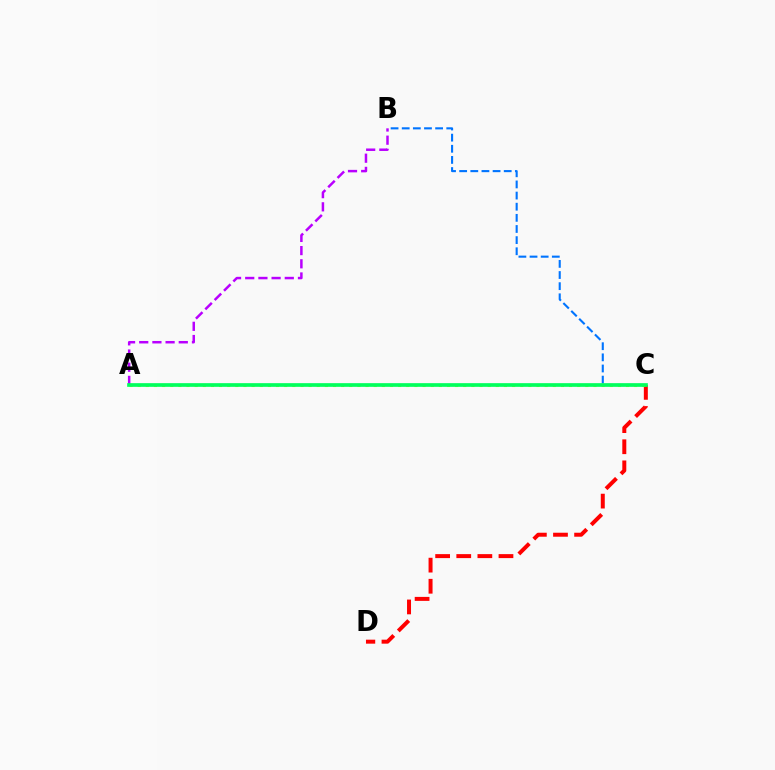{('B', 'C'): [{'color': '#0074ff', 'line_style': 'dashed', 'thickness': 1.51}], ('C', 'D'): [{'color': '#ff0000', 'line_style': 'dashed', 'thickness': 2.87}], ('A', 'B'): [{'color': '#b900ff', 'line_style': 'dashed', 'thickness': 1.79}], ('A', 'C'): [{'color': '#d1ff00', 'line_style': 'dotted', 'thickness': 2.21}, {'color': '#00ff5c', 'line_style': 'solid', 'thickness': 2.65}]}